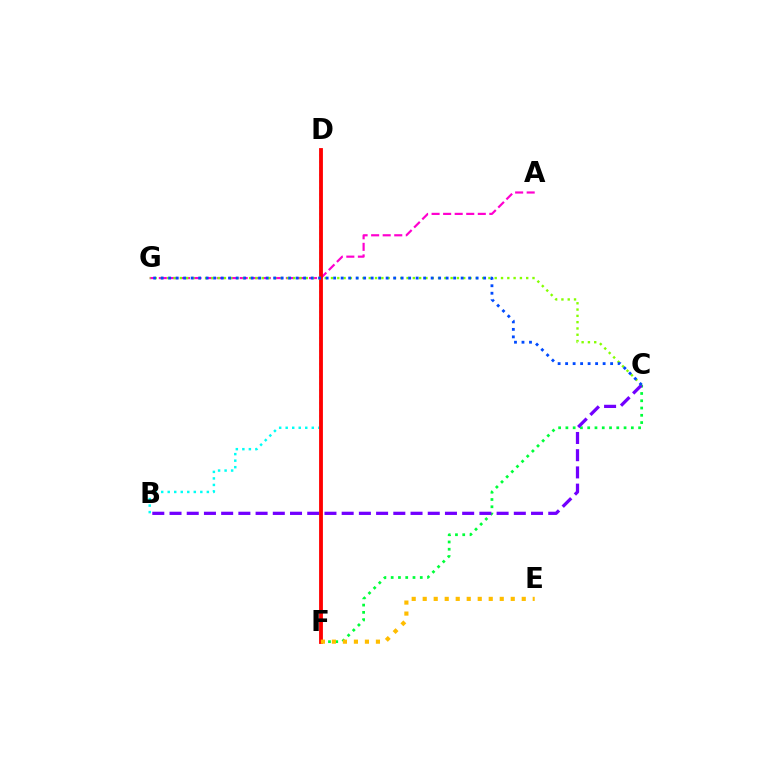{('A', 'G'): [{'color': '#ff00cf', 'line_style': 'dashed', 'thickness': 1.57}], ('B', 'D'): [{'color': '#00fff6', 'line_style': 'dotted', 'thickness': 1.77}], ('C', 'F'): [{'color': '#00ff39', 'line_style': 'dotted', 'thickness': 1.98}], ('B', 'C'): [{'color': '#7200ff', 'line_style': 'dashed', 'thickness': 2.34}], ('D', 'F'): [{'color': '#ff0000', 'line_style': 'solid', 'thickness': 2.75}], ('E', 'F'): [{'color': '#ffbd00', 'line_style': 'dotted', 'thickness': 2.99}], ('C', 'G'): [{'color': '#84ff00', 'line_style': 'dotted', 'thickness': 1.71}, {'color': '#004bff', 'line_style': 'dotted', 'thickness': 2.04}]}